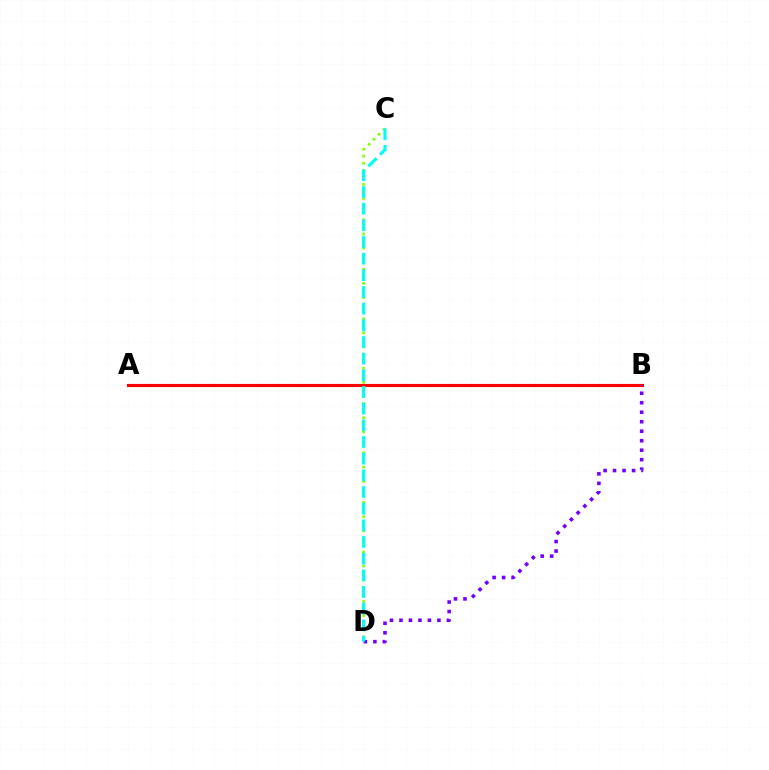{('A', 'B'): [{'color': '#ff0000', 'line_style': 'solid', 'thickness': 2.24}], ('C', 'D'): [{'color': '#84ff00', 'line_style': 'dotted', 'thickness': 1.92}, {'color': '#00fff6', 'line_style': 'dashed', 'thickness': 2.26}], ('B', 'D'): [{'color': '#7200ff', 'line_style': 'dotted', 'thickness': 2.58}]}